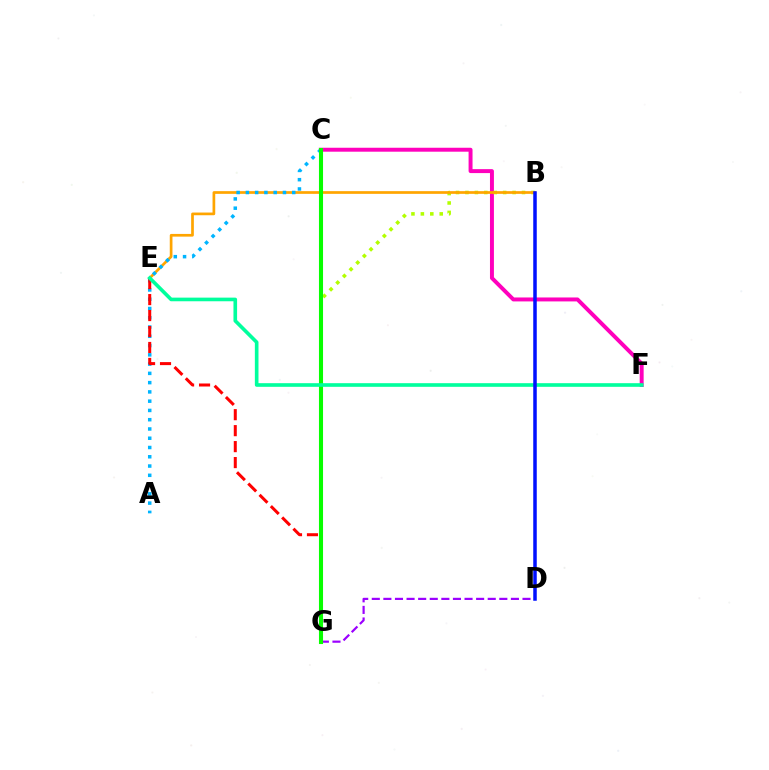{('D', 'G'): [{'color': '#9b00ff', 'line_style': 'dashed', 'thickness': 1.58}], ('C', 'F'): [{'color': '#ff00bd', 'line_style': 'solid', 'thickness': 2.84}], ('B', 'G'): [{'color': '#b3ff00', 'line_style': 'dotted', 'thickness': 2.56}], ('B', 'E'): [{'color': '#ffa500', 'line_style': 'solid', 'thickness': 1.94}], ('A', 'C'): [{'color': '#00b5ff', 'line_style': 'dotted', 'thickness': 2.52}], ('E', 'G'): [{'color': '#ff0000', 'line_style': 'dashed', 'thickness': 2.17}], ('C', 'G'): [{'color': '#08ff00', 'line_style': 'solid', 'thickness': 2.94}], ('E', 'F'): [{'color': '#00ff9d', 'line_style': 'solid', 'thickness': 2.62}], ('B', 'D'): [{'color': '#0010ff', 'line_style': 'solid', 'thickness': 2.53}]}